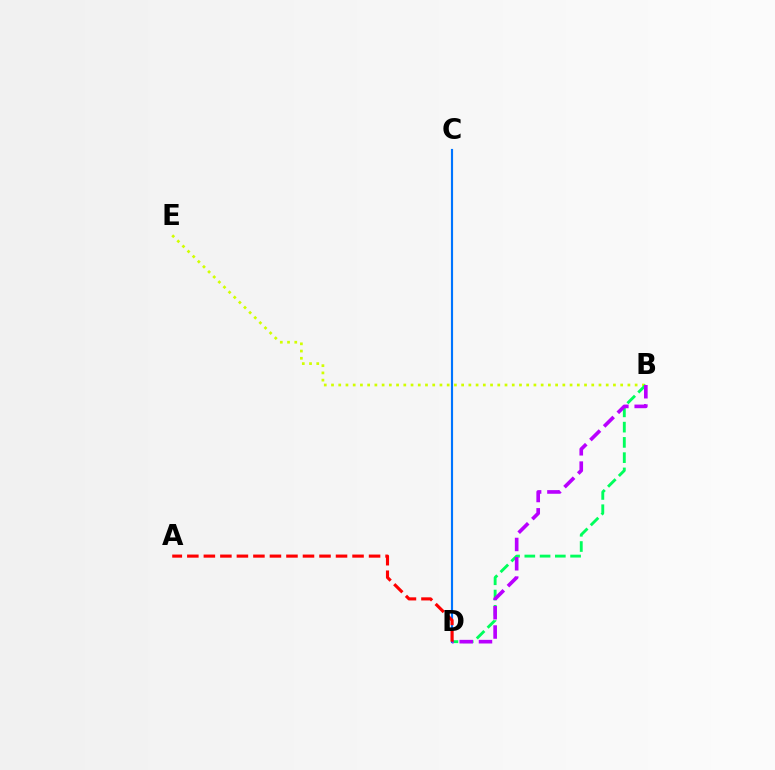{('C', 'D'): [{'color': '#0074ff', 'line_style': 'solid', 'thickness': 1.55}], ('B', 'E'): [{'color': '#d1ff00', 'line_style': 'dotted', 'thickness': 1.96}], ('B', 'D'): [{'color': '#00ff5c', 'line_style': 'dashed', 'thickness': 2.07}, {'color': '#b900ff', 'line_style': 'dashed', 'thickness': 2.62}], ('A', 'D'): [{'color': '#ff0000', 'line_style': 'dashed', 'thickness': 2.24}]}